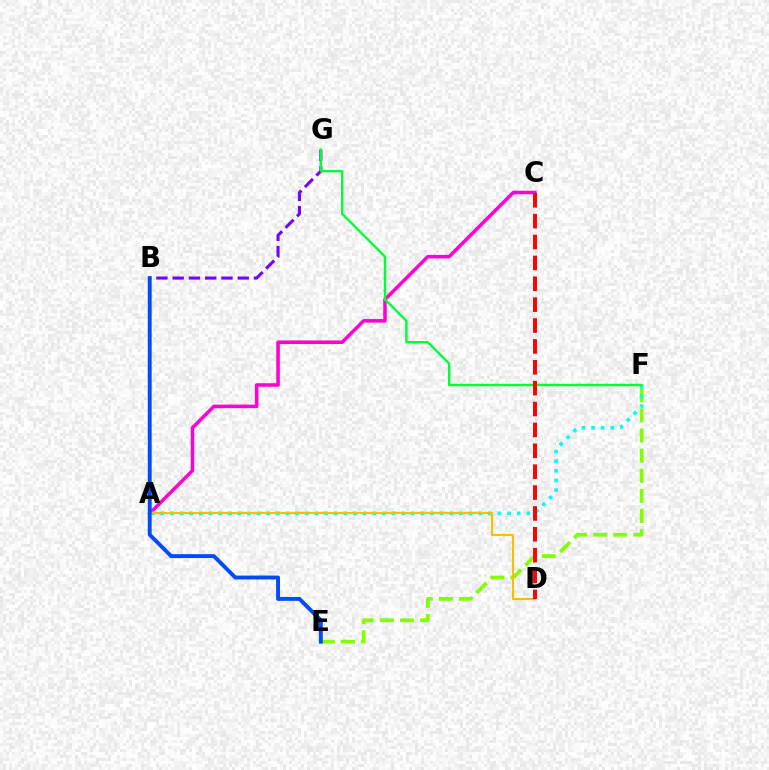{('B', 'G'): [{'color': '#7200ff', 'line_style': 'dashed', 'thickness': 2.21}], ('E', 'F'): [{'color': '#84ff00', 'line_style': 'dashed', 'thickness': 2.73}], ('A', 'C'): [{'color': '#ff00cf', 'line_style': 'solid', 'thickness': 2.55}], ('A', 'F'): [{'color': '#00fff6', 'line_style': 'dotted', 'thickness': 2.62}], ('A', 'D'): [{'color': '#ffbd00', 'line_style': 'solid', 'thickness': 1.56}], ('F', 'G'): [{'color': '#00ff39', 'line_style': 'solid', 'thickness': 1.74}], ('C', 'D'): [{'color': '#ff0000', 'line_style': 'dashed', 'thickness': 2.84}], ('B', 'E'): [{'color': '#004bff', 'line_style': 'solid', 'thickness': 2.8}]}